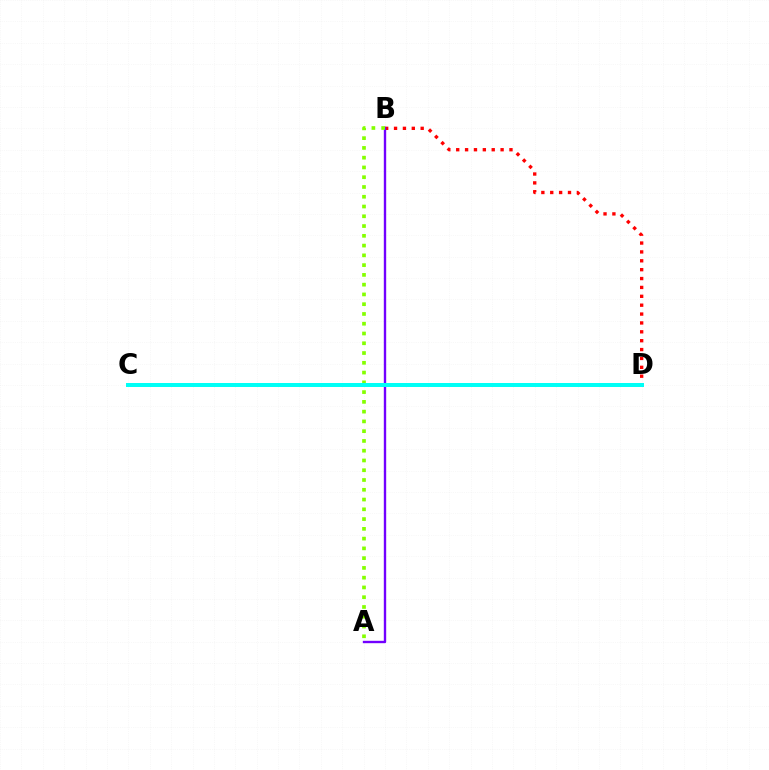{('B', 'D'): [{'color': '#ff0000', 'line_style': 'dotted', 'thickness': 2.41}], ('A', 'B'): [{'color': '#7200ff', 'line_style': 'solid', 'thickness': 1.71}, {'color': '#84ff00', 'line_style': 'dotted', 'thickness': 2.65}], ('C', 'D'): [{'color': '#00fff6', 'line_style': 'solid', 'thickness': 2.87}]}